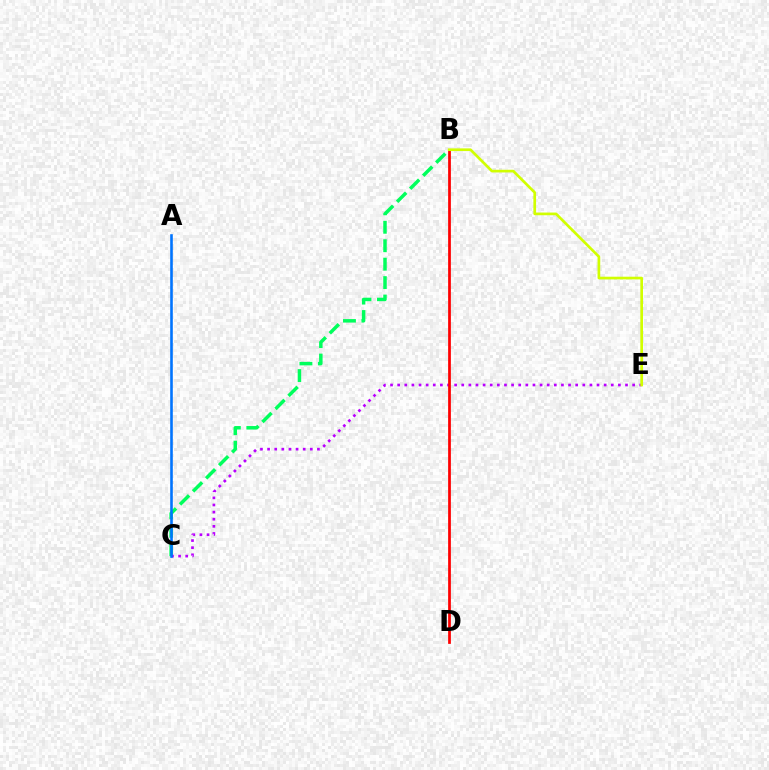{('B', 'C'): [{'color': '#00ff5c', 'line_style': 'dashed', 'thickness': 2.51}], ('C', 'E'): [{'color': '#b900ff', 'line_style': 'dotted', 'thickness': 1.93}], ('B', 'D'): [{'color': '#ff0000', 'line_style': 'solid', 'thickness': 1.97}], ('A', 'C'): [{'color': '#0074ff', 'line_style': 'solid', 'thickness': 1.87}], ('B', 'E'): [{'color': '#d1ff00', 'line_style': 'solid', 'thickness': 1.93}]}